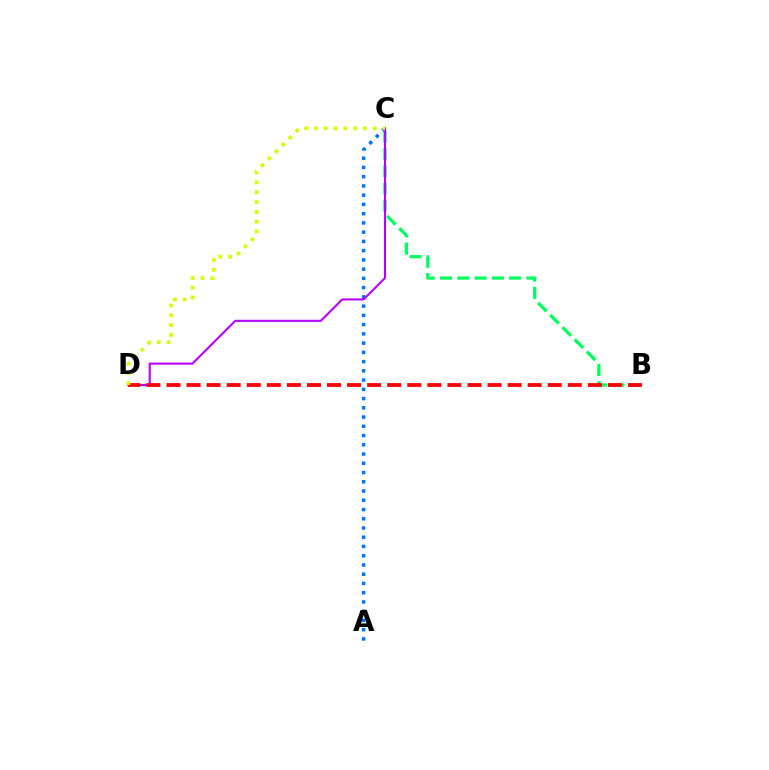{('B', 'C'): [{'color': '#00ff5c', 'line_style': 'dashed', 'thickness': 2.35}], ('A', 'C'): [{'color': '#0074ff', 'line_style': 'dotted', 'thickness': 2.51}], ('C', 'D'): [{'color': '#b900ff', 'line_style': 'solid', 'thickness': 1.51}, {'color': '#d1ff00', 'line_style': 'dotted', 'thickness': 2.66}], ('B', 'D'): [{'color': '#ff0000', 'line_style': 'dashed', 'thickness': 2.73}]}